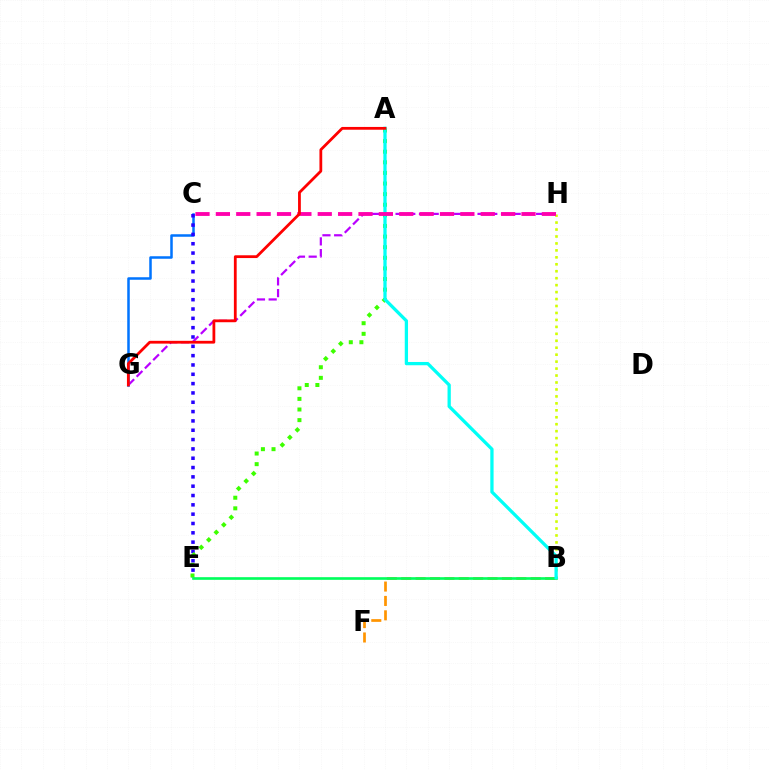{('B', 'H'): [{'color': '#d1ff00', 'line_style': 'dotted', 'thickness': 1.89}], ('C', 'G'): [{'color': '#0074ff', 'line_style': 'solid', 'thickness': 1.81}], ('C', 'E'): [{'color': '#2500ff', 'line_style': 'dotted', 'thickness': 2.53}], ('A', 'E'): [{'color': '#3dff00', 'line_style': 'dotted', 'thickness': 2.88}], ('B', 'F'): [{'color': '#ff9400', 'line_style': 'dashed', 'thickness': 1.95}], ('B', 'E'): [{'color': '#00ff5c', 'line_style': 'solid', 'thickness': 1.91}], ('G', 'H'): [{'color': '#b900ff', 'line_style': 'dashed', 'thickness': 1.59}], ('A', 'B'): [{'color': '#00fff6', 'line_style': 'solid', 'thickness': 2.36}], ('C', 'H'): [{'color': '#ff00ac', 'line_style': 'dashed', 'thickness': 2.77}], ('A', 'G'): [{'color': '#ff0000', 'line_style': 'solid', 'thickness': 2.01}]}